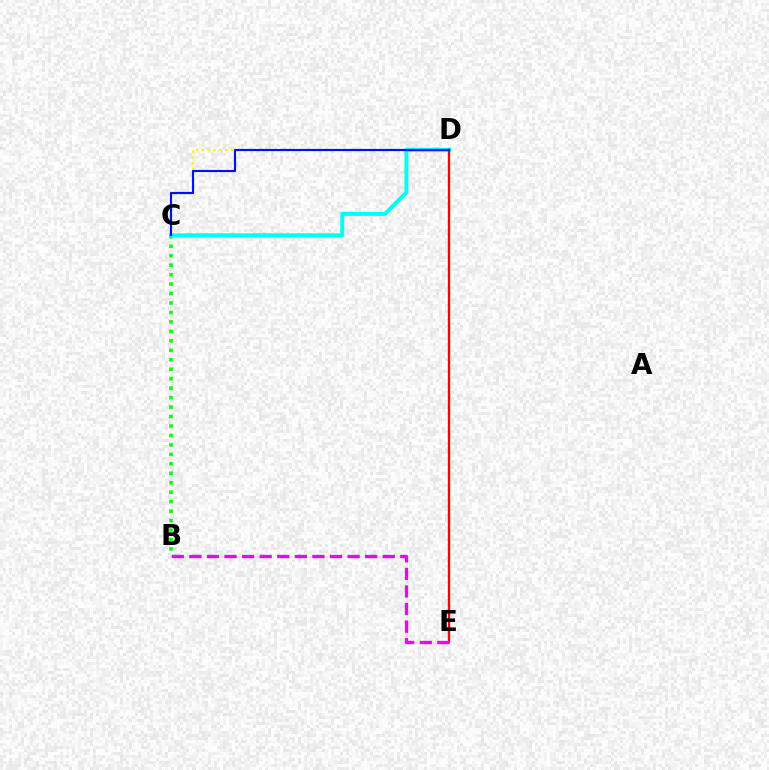{('B', 'C'): [{'color': '#08ff00', 'line_style': 'dotted', 'thickness': 2.57}], ('C', 'D'): [{'color': '#fcf500', 'line_style': 'dotted', 'thickness': 1.57}, {'color': '#00fff6', 'line_style': 'solid', 'thickness': 2.85}, {'color': '#0010ff', 'line_style': 'solid', 'thickness': 1.56}], ('D', 'E'): [{'color': '#ff0000', 'line_style': 'solid', 'thickness': 1.69}], ('B', 'E'): [{'color': '#ee00ff', 'line_style': 'dashed', 'thickness': 2.39}]}